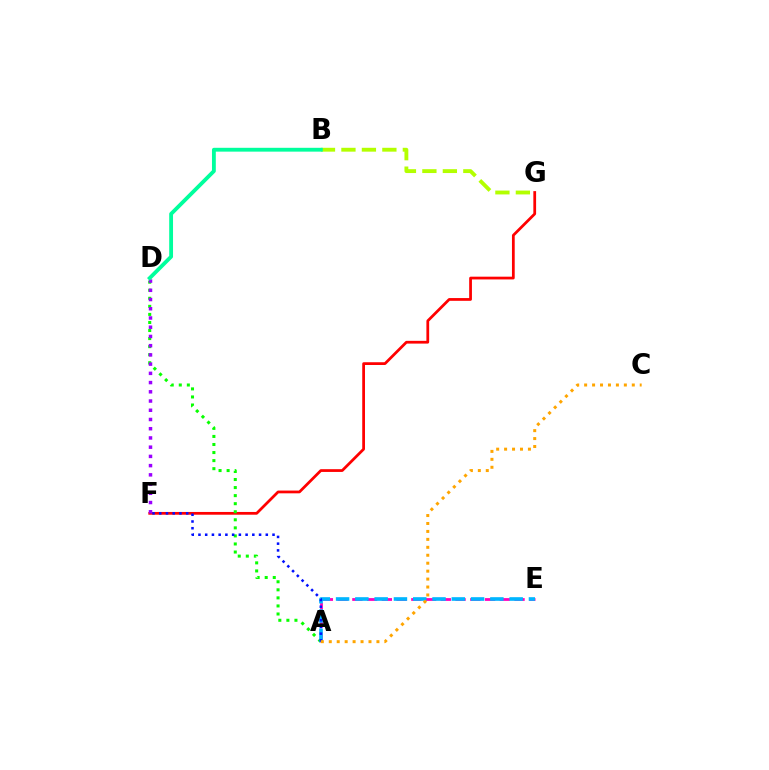{('A', 'E'): [{'color': '#ff00bd', 'line_style': 'dashed', 'thickness': 2.0}, {'color': '#00b5ff', 'line_style': 'dashed', 'thickness': 2.62}], ('B', 'G'): [{'color': '#b3ff00', 'line_style': 'dashed', 'thickness': 2.78}], ('F', 'G'): [{'color': '#ff0000', 'line_style': 'solid', 'thickness': 1.98}], ('A', 'D'): [{'color': '#08ff00', 'line_style': 'dotted', 'thickness': 2.19}], ('A', 'F'): [{'color': '#0010ff', 'line_style': 'dotted', 'thickness': 1.83}], ('A', 'C'): [{'color': '#ffa500', 'line_style': 'dotted', 'thickness': 2.16}], ('D', 'F'): [{'color': '#9b00ff', 'line_style': 'dotted', 'thickness': 2.51}], ('B', 'D'): [{'color': '#00ff9d', 'line_style': 'solid', 'thickness': 2.76}]}